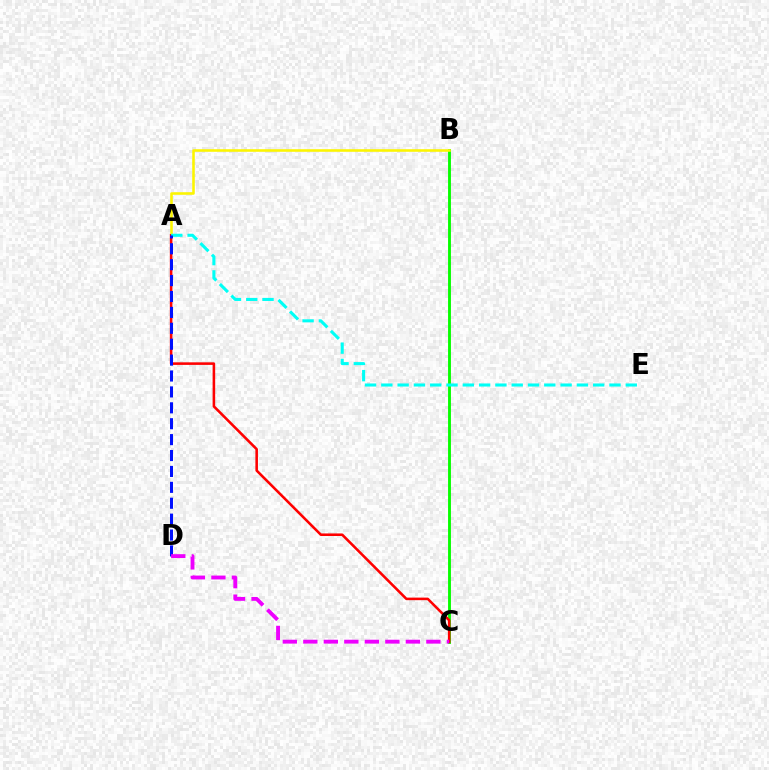{('B', 'C'): [{'color': '#08ff00', 'line_style': 'solid', 'thickness': 2.07}], ('A', 'B'): [{'color': '#fcf500', 'line_style': 'solid', 'thickness': 1.85}], ('A', 'C'): [{'color': '#ff0000', 'line_style': 'solid', 'thickness': 1.85}], ('A', 'E'): [{'color': '#00fff6', 'line_style': 'dashed', 'thickness': 2.21}], ('A', 'D'): [{'color': '#0010ff', 'line_style': 'dashed', 'thickness': 2.16}], ('C', 'D'): [{'color': '#ee00ff', 'line_style': 'dashed', 'thickness': 2.79}]}